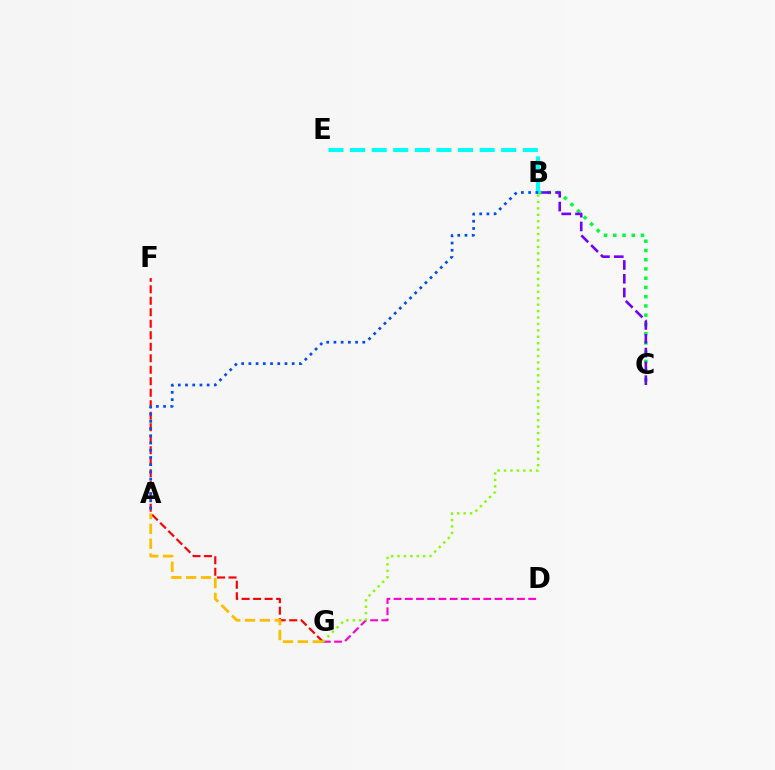{('B', 'C'): [{'color': '#00ff39', 'line_style': 'dotted', 'thickness': 2.51}, {'color': '#7200ff', 'line_style': 'dashed', 'thickness': 1.87}], ('F', 'G'): [{'color': '#ff0000', 'line_style': 'dashed', 'thickness': 1.56}], ('B', 'E'): [{'color': '#00fff6', 'line_style': 'dashed', 'thickness': 2.93}], ('A', 'B'): [{'color': '#004bff', 'line_style': 'dotted', 'thickness': 1.96}], ('A', 'G'): [{'color': '#ffbd00', 'line_style': 'dashed', 'thickness': 2.02}], ('D', 'G'): [{'color': '#ff00cf', 'line_style': 'dashed', 'thickness': 1.52}], ('B', 'G'): [{'color': '#84ff00', 'line_style': 'dotted', 'thickness': 1.74}]}